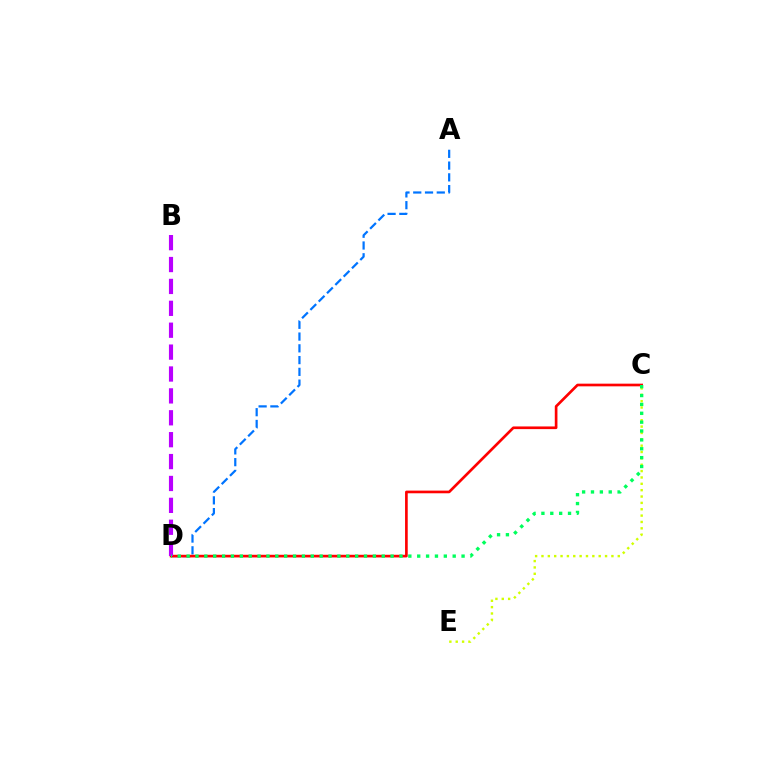{('A', 'D'): [{'color': '#0074ff', 'line_style': 'dashed', 'thickness': 1.6}], ('C', 'D'): [{'color': '#ff0000', 'line_style': 'solid', 'thickness': 1.92}, {'color': '#00ff5c', 'line_style': 'dotted', 'thickness': 2.41}], ('B', 'D'): [{'color': '#b900ff', 'line_style': 'dashed', 'thickness': 2.97}], ('C', 'E'): [{'color': '#d1ff00', 'line_style': 'dotted', 'thickness': 1.73}]}